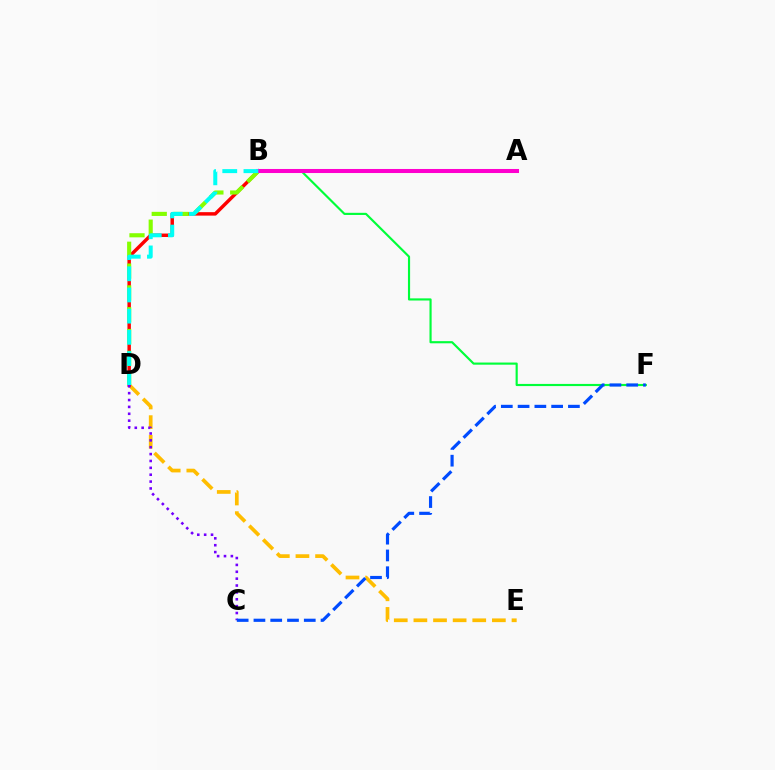{('B', 'F'): [{'color': '#00ff39', 'line_style': 'solid', 'thickness': 1.55}], ('D', 'E'): [{'color': '#ffbd00', 'line_style': 'dashed', 'thickness': 2.67}], ('B', 'D'): [{'color': '#ff0000', 'line_style': 'solid', 'thickness': 2.49}, {'color': '#84ff00', 'line_style': 'dashed', 'thickness': 2.96}, {'color': '#00fff6', 'line_style': 'dashed', 'thickness': 2.88}], ('C', 'D'): [{'color': '#7200ff', 'line_style': 'dotted', 'thickness': 1.87}], ('C', 'F'): [{'color': '#004bff', 'line_style': 'dashed', 'thickness': 2.28}], ('A', 'B'): [{'color': '#ff00cf', 'line_style': 'solid', 'thickness': 2.92}]}